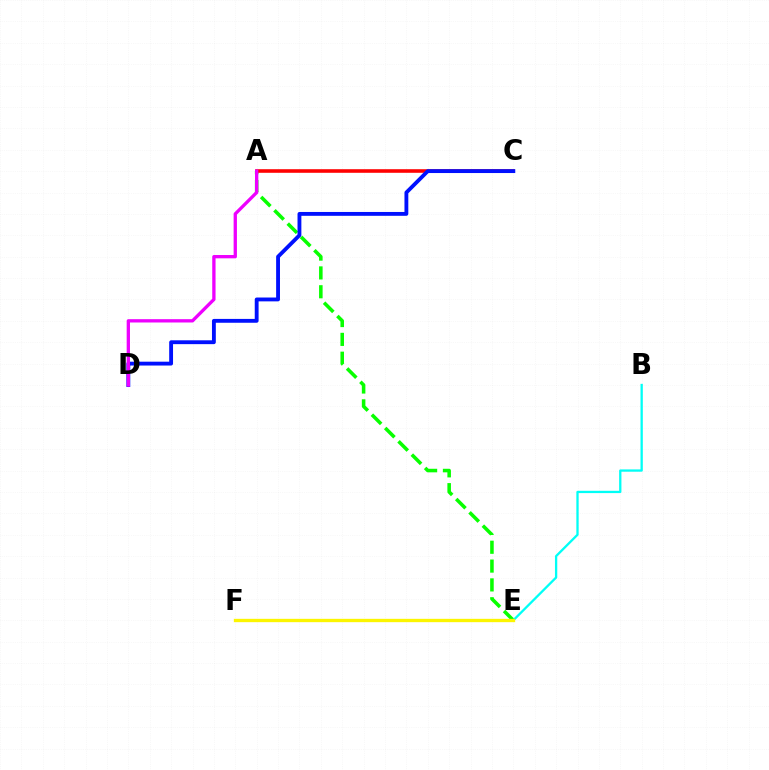{('A', 'E'): [{'color': '#08ff00', 'line_style': 'dashed', 'thickness': 2.56}], ('B', 'E'): [{'color': '#00fff6', 'line_style': 'solid', 'thickness': 1.66}], ('E', 'F'): [{'color': '#fcf500', 'line_style': 'solid', 'thickness': 2.4}], ('A', 'C'): [{'color': '#ff0000', 'line_style': 'solid', 'thickness': 2.58}], ('C', 'D'): [{'color': '#0010ff', 'line_style': 'solid', 'thickness': 2.77}], ('A', 'D'): [{'color': '#ee00ff', 'line_style': 'solid', 'thickness': 2.38}]}